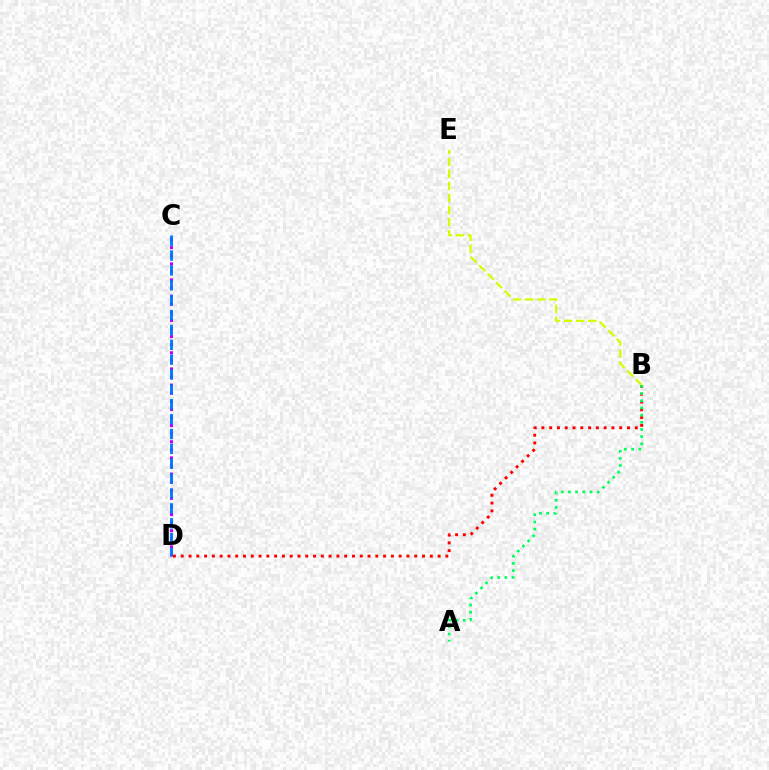{('C', 'D'): [{'color': '#b900ff', 'line_style': 'dotted', 'thickness': 2.2}, {'color': '#0074ff', 'line_style': 'dashed', 'thickness': 2.02}], ('B', 'D'): [{'color': '#ff0000', 'line_style': 'dotted', 'thickness': 2.11}], ('B', 'E'): [{'color': '#d1ff00', 'line_style': 'dashed', 'thickness': 1.64}], ('A', 'B'): [{'color': '#00ff5c', 'line_style': 'dotted', 'thickness': 1.95}]}